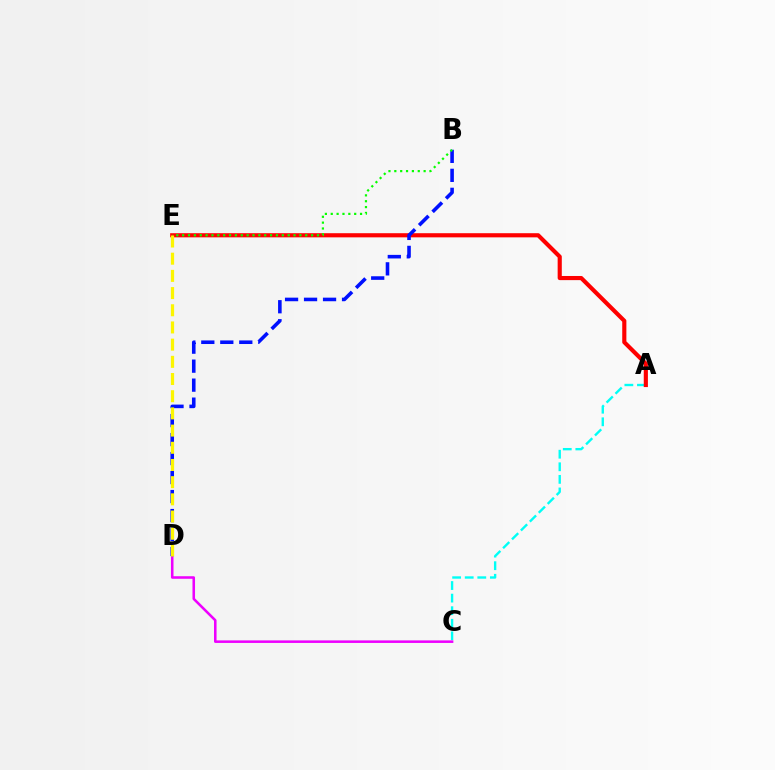{('A', 'C'): [{'color': '#00fff6', 'line_style': 'dashed', 'thickness': 1.71}], ('A', 'E'): [{'color': '#ff0000', 'line_style': 'solid', 'thickness': 2.98}], ('C', 'D'): [{'color': '#ee00ff', 'line_style': 'solid', 'thickness': 1.83}], ('B', 'D'): [{'color': '#0010ff', 'line_style': 'dashed', 'thickness': 2.58}], ('B', 'E'): [{'color': '#08ff00', 'line_style': 'dotted', 'thickness': 1.59}], ('D', 'E'): [{'color': '#fcf500', 'line_style': 'dashed', 'thickness': 2.34}]}